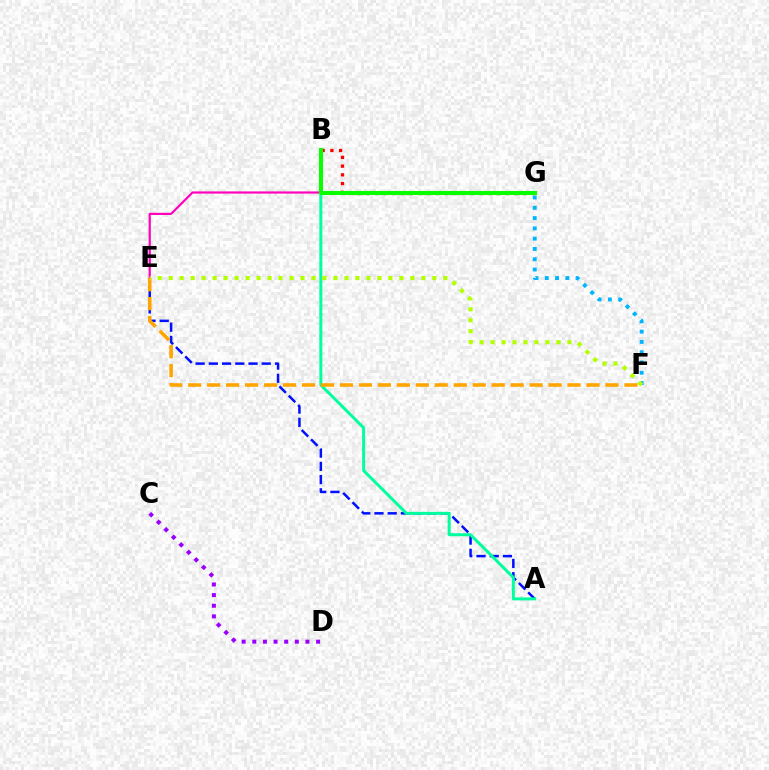{('A', 'E'): [{'color': '#0010ff', 'line_style': 'dashed', 'thickness': 1.8}], ('E', 'G'): [{'color': '#ff00bd', 'line_style': 'solid', 'thickness': 1.57}], ('A', 'B'): [{'color': '#00ff9d', 'line_style': 'solid', 'thickness': 2.14}], ('C', 'D'): [{'color': '#9b00ff', 'line_style': 'dotted', 'thickness': 2.89}], ('E', 'F'): [{'color': '#ffa500', 'line_style': 'dashed', 'thickness': 2.58}, {'color': '#b3ff00', 'line_style': 'dotted', 'thickness': 2.98}], ('F', 'G'): [{'color': '#00b5ff', 'line_style': 'dotted', 'thickness': 2.79}], ('B', 'G'): [{'color': '#ff0000', 'line_style': 'dotted', 'thickness': 2.38}, {'color': '#08ff00', 'line_style': 'solid', 'thickness': 2.93}]}